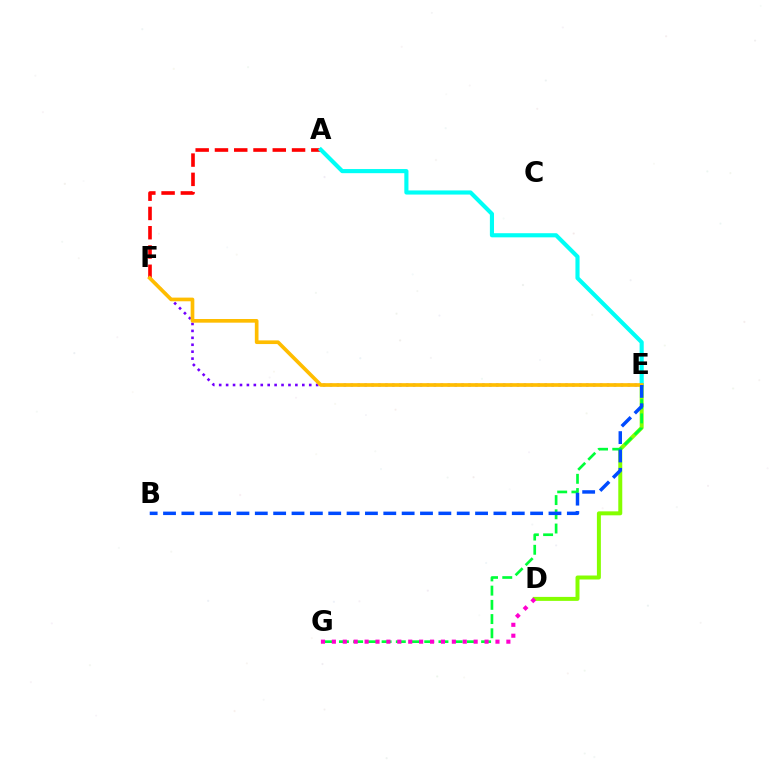{('D', 'E'): [{'color': '#84ff00', 'line_style': 'solid', 'thickness': 2.86}], ('E', 'G'): [{'color': '#00ff39', 'line_style': 'dashed', 'thickness': 1.93}], ('A', 'F'): [{'color': '#ff0000', 'line_style': 'dashed', 'thickness': 2.62}], ('D', 'G'): [{'color': '#ff00cf', 'line_style': 'dotted', 'thickness': 2.96}], ('A', 'E'): [{'color': '#00fff6', 'line_style': 'solid', 'thickness': 2.97}], ('E', 'F'): [{'color': '#7200ff', 'line_style': 'dotted', 'thickness': 1.88}, {'color': '#ffbd00', 'line_style': 'solid', 'thickness': 2.64}], ('B', 'E'): [{'color': '#004bff', 'line_style': 'dashed', 'thickness': 2.49}]}